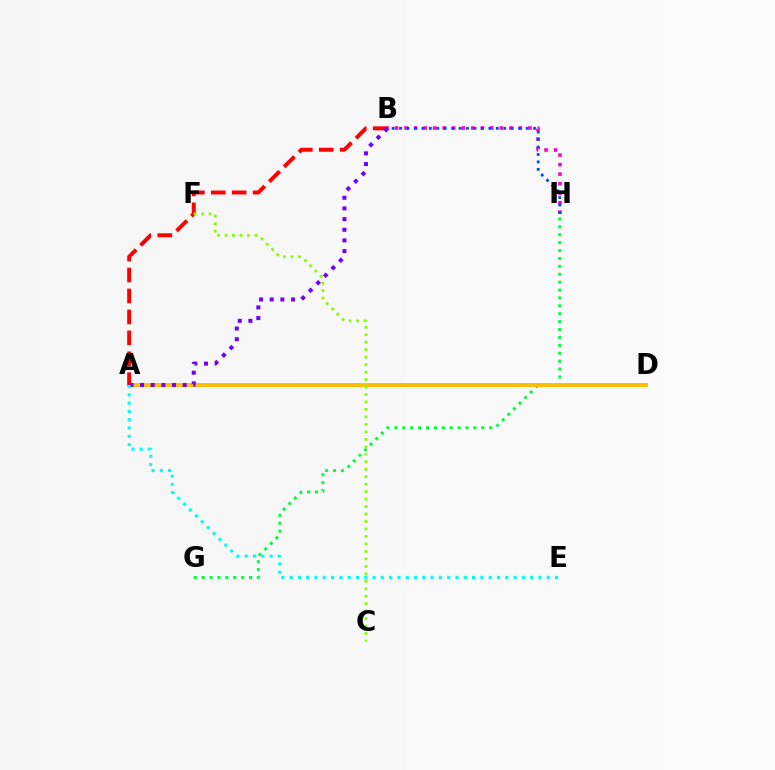{('B', 'H'): [{'color': '#ff00cf', 'line_style': 'dotted', 'thickness': 2.59}, {'color': '#004bff', 'line_style': 'dotted', 'thickness': 2.02}], ('G', 'H'): [{'color': '#00ff39', 'line_style': 'dotted', 'thickness': 2.15}], ('A', 'D'): [{'color': '#ffbd00', 'line_style': 'solid', 'thickness': 2.79}], ('A', 'B'): [{'color': '#ff0000', 'line_style': 'dashed', 'thickness': 2.84}, {'color': '#7200ff', 'line_style': 'dotted', 'thickness': 2.9}], ('A', 'E'): [{'color': '#00fff6', 'line_style': 'dotted', 'thickness': 2.25}], ('C', 'F'): [{'color': '#84ff00', 'line_style': 'dotted', 'thickness': 2.03}]}